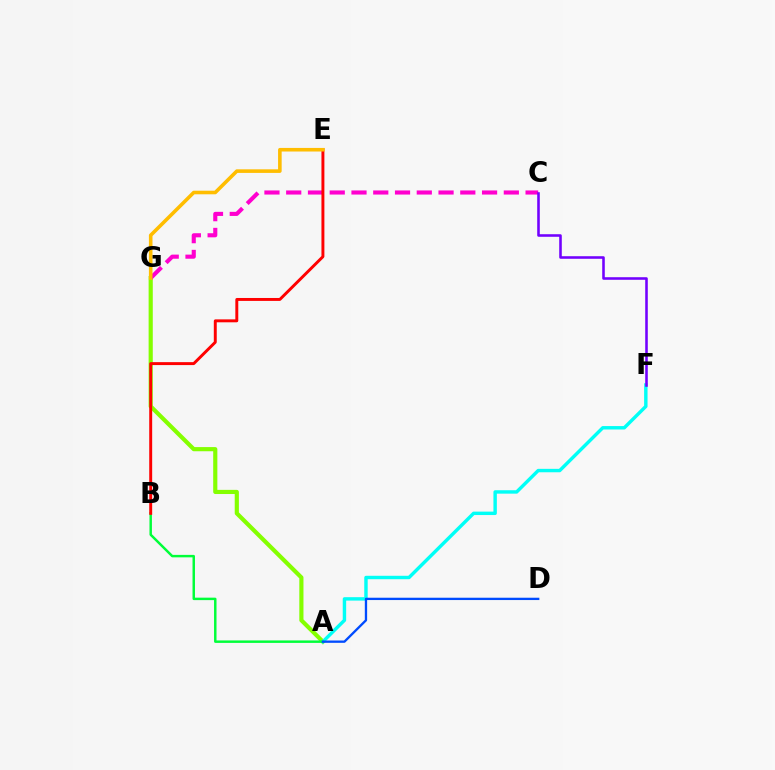{('A', 'G'): [{'color': '#84ff00', 'line_style': 'solid', 'thickness': 2.99}], ('C', 'G'): [{'color': '#ff00cf', 'line_style': 'dashed', 'thickness': 2.96}], ('A', 'F'): [{'color': '#00fff6', 'line_style': 'solid', 'thickness': 2.46}], ('A', 'B'): [{'color': '#00ff39', 'line_style': 'solid', 'thickness': 1.77}], ('B', 'E'): [{'color': '#ff0000', 'line_style': 'solid', 'thickness': 2.12}], ('A', 'D'): [{'color': '#004bff', 'line_style': 'solid', 'thickness': 1.67}], ('E', 'G'): [{'color': '#ffbd00', 'line_style': 'solid', 'thickness': 2.58}], ('C', 'F'): [{'color': '#7200ff', 'line_style': 'solid', 'thickness': 1.85}]}